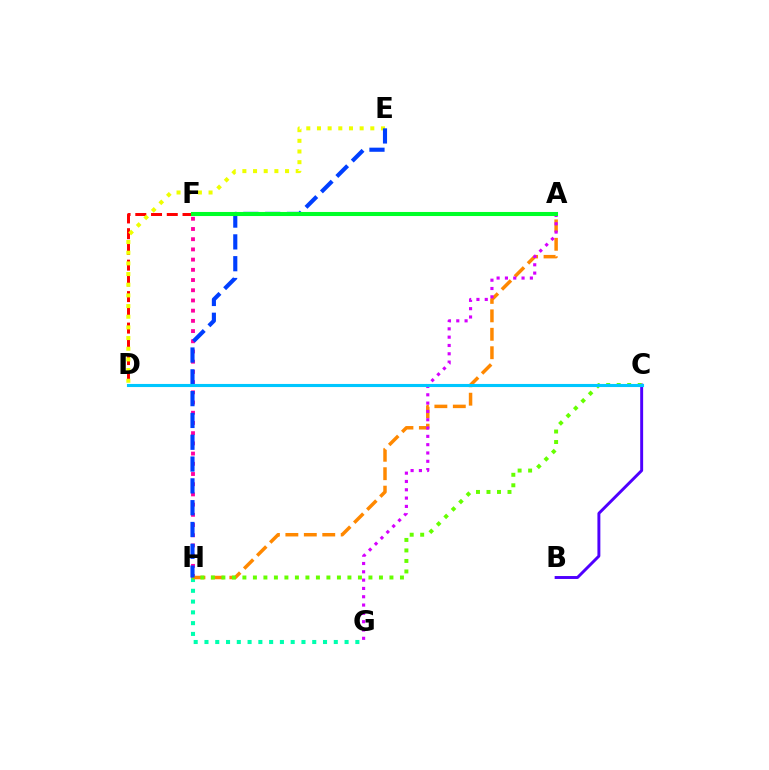{('G', 'H'): [{'color': '#00ffaf', 'line_style': 'dotted', 'thickness': 2.93}], ('D', 'F'): [{'color': '#ff0000', 'line_style': 'dashed', 'thickness': 2.14}], ('B', 'C'): [{'color': '#4f00ff', 'line_style': 'solid', 'thickness': 2.11}], ('F', 'H'): [{'color': '#ff00a0', 'line_style': 'dotted', 'thickness': 2.77}], ('D', 'E'): [{'color': '#eeff00', 'line_style': 'dotted', 'thickness': 2.9}], ('A', 'H'): [{'color': '#ff8800', 'line_style': 'dashed', 'thickness': 2.51}], ('A', 'G'): [{'color': '#d600ff', 'line_style': 'dotted', 'thickness': 2.26}], ('C', 'H'): [{'color': '#66ff00', 'line_style': 'dotted', 'thickness': 2.85}], ('E', 'H'): [{'color': '#003fff', 'line_style': 'dashed', 'thickness': 2.96}], ('C', 'D'): [{'color': '#00c7ff', 'line_style': 'solid', 'thickness': 2.23}], ('A', 'F'): [{'color': '#00ff27', 'line_style': 'solid', 'thickness': 2.93}]}